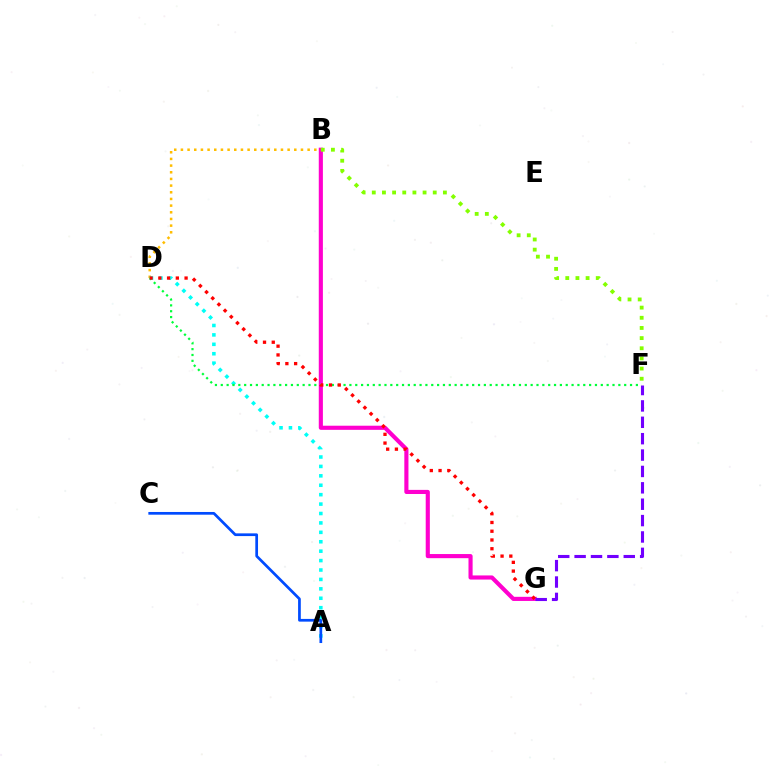{('B', 'D'): [{'color': '#ffbd00', 'line_style': 'dotted', 'thickness': 1.81}], ('B', 'G'): [{'color': '#ff00cf', 'line_style': 'solid', 'thickness': 2.97}], ('F', 'G'): [{'color': '#7200ff', 'line_style': 'dashed', 'thickness': 2.23}], ('A', 'D'): [{'color': '#00fff6', 'line_style': 'dotted', 'thickness': 2.56}], ('D', 'F'): [{'color': '#00ff39', 'line_style': 'dotted', 'thickness': 1.59}], ('D', 'G'): [{'color': '#ff0000', 'line_style': 'dotted', 'thickness': 2.38}], ('A', 'C'): [{'color': '#004bff', 'line_style': 'solid', 'thickness': 1.96}], ('B', 'F'): [{'color': '#84ff00', 'line_style': 'dotted', 'thickness': 2.76}]}